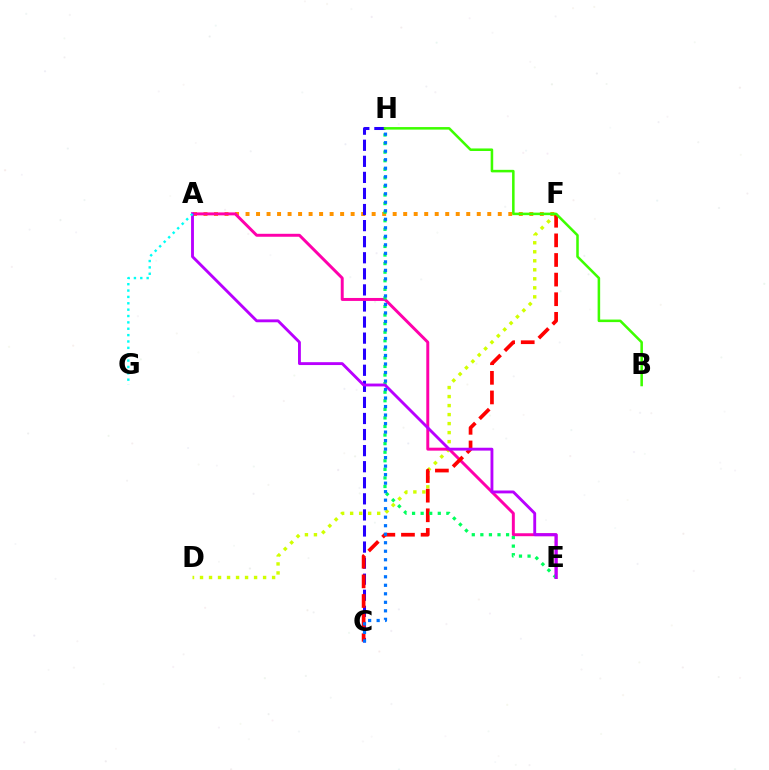{('A', 'F'): [{'color': '#ff9400', 'line_style': 'dotted', 'thickness': 2.86}], ('C', 'H'): [{'color': '#2500ff', 'line_style': 'dashed', 'thickness': 2.18}, {'color': '#0074ff', 'line_style': 'dotted', 'thickness': 2.31}], ('D', 'F'): [{'color': '#d1ff00', 'line_style': 'dotted', 'thickness': 2.45}], ('A', 'E'): [{'color': '#ff00ac', 'line_style': 'solid', 'thickness': 2.13}, {'color': '#b900ff', 'line_style': 'solid', 'thickness': 2.06}], ('C', 'F'): [{'color': '#ff0000', 'line_style': 'dashed', 'thickness': 2.67}], ('E', 'H'): [{'color': '#00ff5c', 'line_style': 'dotted', 'thickness': 2.33}], ('B', 'H'): [{'color': '#3dff00', 'line_style': 'solid', 'thickness': 1.83}], ('A', 'G'): [{'color': '#00fff6', 'line_style': 'dotted', 'thickness': 1.73}]}